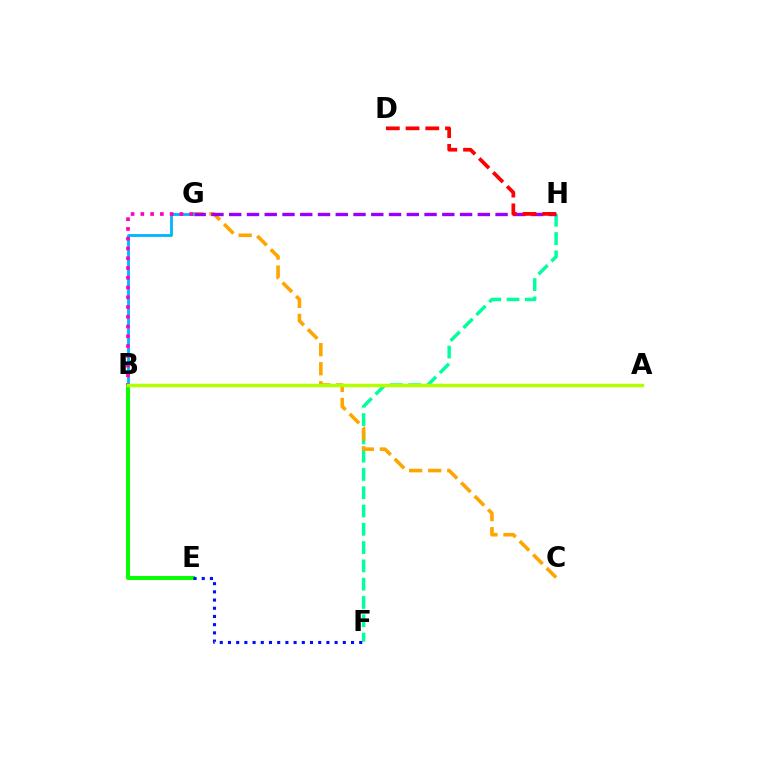{('F', 'H'): [{'color': '#00ff9d', 'line_style': 'dashed', 'thickness': 2.48}], ('B', 'E'): [{'color': '#08ff00', 'line_style': 'solid', 'thickness': 2.86}], ('C', 'G'): [{'color': '#ffa500', 'line_style': 'dashed', 'thickness': 2.59}], ('G', 'H'): [{'color': '#9b00ff', 'line_style': 'dashed', 'thickness': 2.41}], ('B', 'G'): [{'color': '#00b5ff', 'line_style': 'solid', 'thickness': 2.03}, {'color': '#ff00bd', 'line_style': 'dotted', 'thickness': 2.65}], ('E', 'F'): [{'color': '#0010ff', 'line_style': 'dotted', 'thickness': 2.23}], ('D', 'H'): [{'color': '#ff0000', 'line_style': 'dashed', 'thickness': 2.68}], ('A', 'B'): [{'color': '#b3ff00', 'line_style': 'solid', 'thickness': 2.51}]}